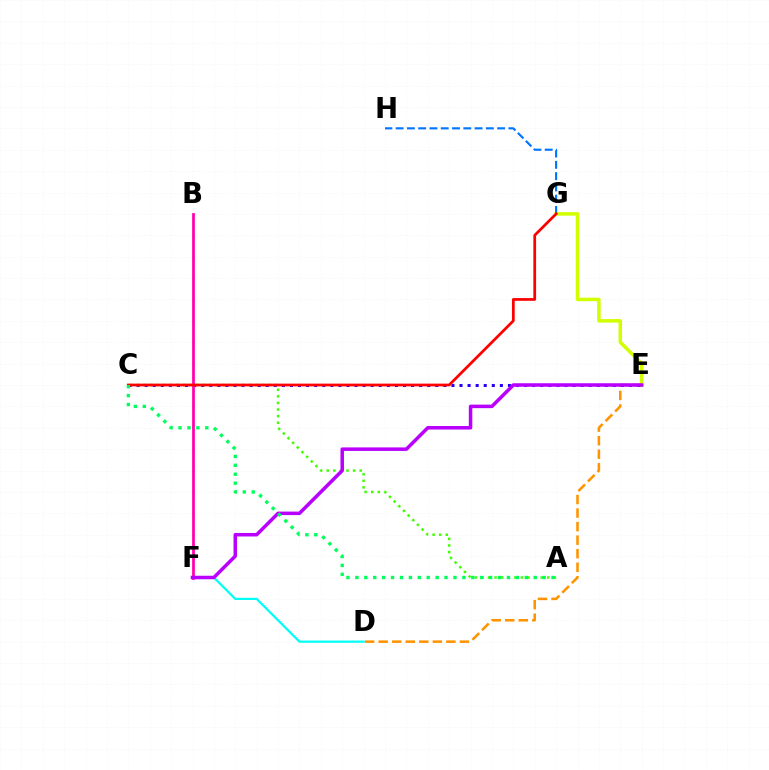{('D', 'E'): [{'color': '#ff9400', 'line_style': 'dashed', 'thickness': 1.84}], ('E', 'G'): [{'color': '#d1ff00', 'line_style': 'solid', 'thickness': 2.53}], ('C', 'E'): [{'color': '#2500ff', 'line_style': 'dotted', 'thickness': 2.19}], ('A', 'C'): [{'color': '#3dff00', 'line_style': 'dotted', 'thickness': 1.79}, {'color': '#00ff5c', 'line_style': 'dotted', 'thickness': 2.42}], ('D', 'F'): [{'color': '#00fff6', 'line_style': 'solid', 'thickness': 1.6}], ('B', 'F'): [{'color': '#ff00ac', 'line_style': 'solid', 'thickness': 1.97}], ('G', 'H'): [{'color': '#0074ff', 'line_style': 'dashed', 'thickness': 1.53}], ('E', 'F'): [{'color': '#b900ff', 'line_style': 'solid', 'thickness': 2.53}], ('C', 'G'): [{'color': '#ff0000', 'line_style': 'solid', 'thickness': 1.97}]}